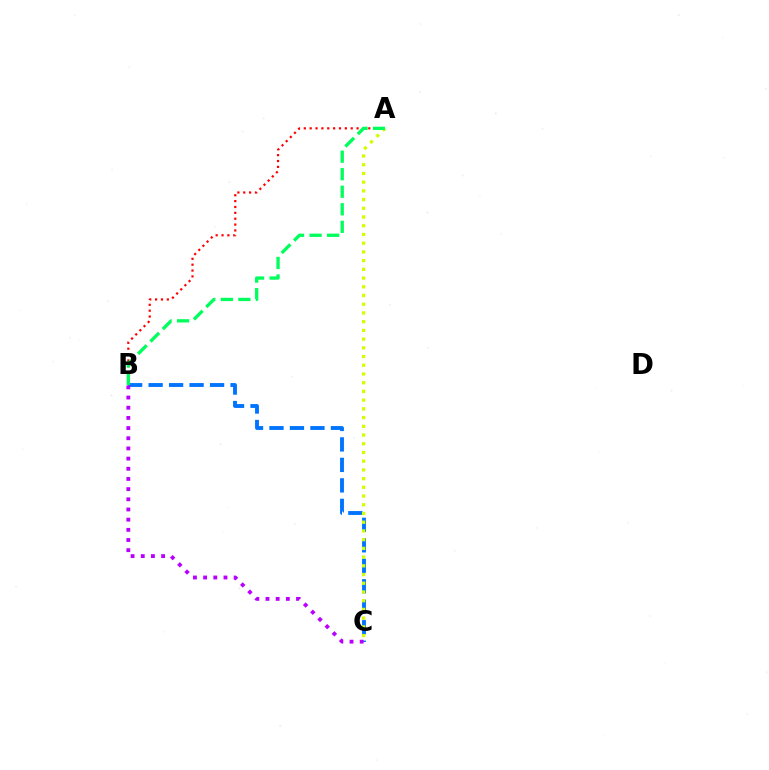{('A', 'B'): [{'color': '#ff0000', 'line_style': 'dotted', 'thickness': 1.59}, {'color': '#00ff5c', 'line_style': 'dashed', 'thickness': 2.38}], ('B', 'C'): [{'color': '#0074ff', 'line_style': 'dashed', 'thickness': 2.78}, {'color': '#b900ff', 'line_style': 'dotted', 'thickness': 2.76}], ('A', 'C'): [{'color': '#d1ff00', 'line_style': 'dotted', 'thickness': 2.37}]}